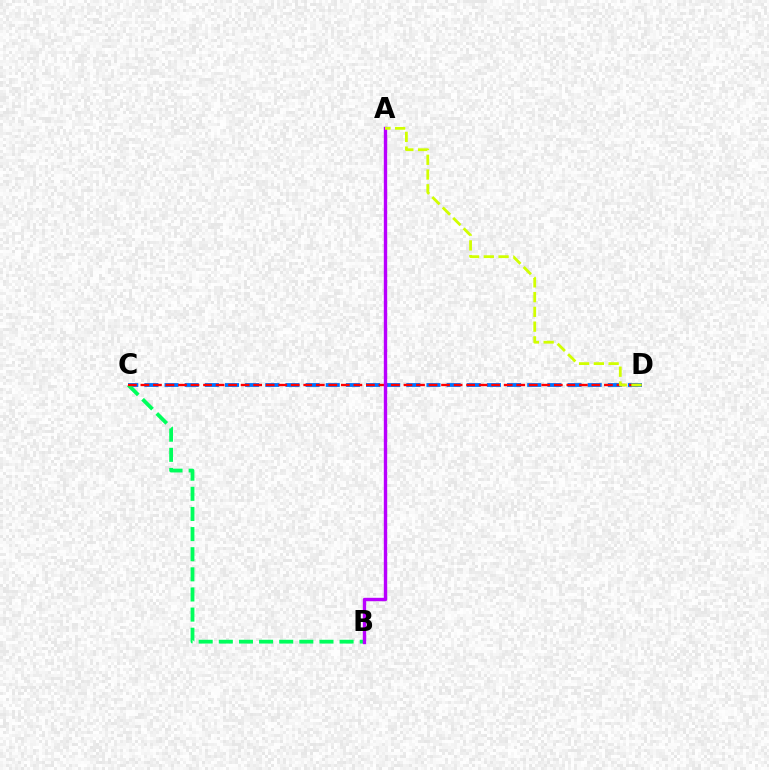{('C', 'D'): [{'color': '#0074ff', 'line_style': 'dashed', 'thickness': 2.74}, {'color': '#ff0000', 'line_style': 'dashed', 'thickness': 1.7}], ('B', 'C'): [{'color': '#00ff5c', 'line_style': 'dashed', 'thickness': 2.73}], ('A', 'B'): [{'color': '#b900ff', 'line_style': 'solid', 'thickness': 2.43}], ('A', 'D'): [{'color': '#d1ff00', 'line_style': 'dashed', 'thickness': 2.01}]}